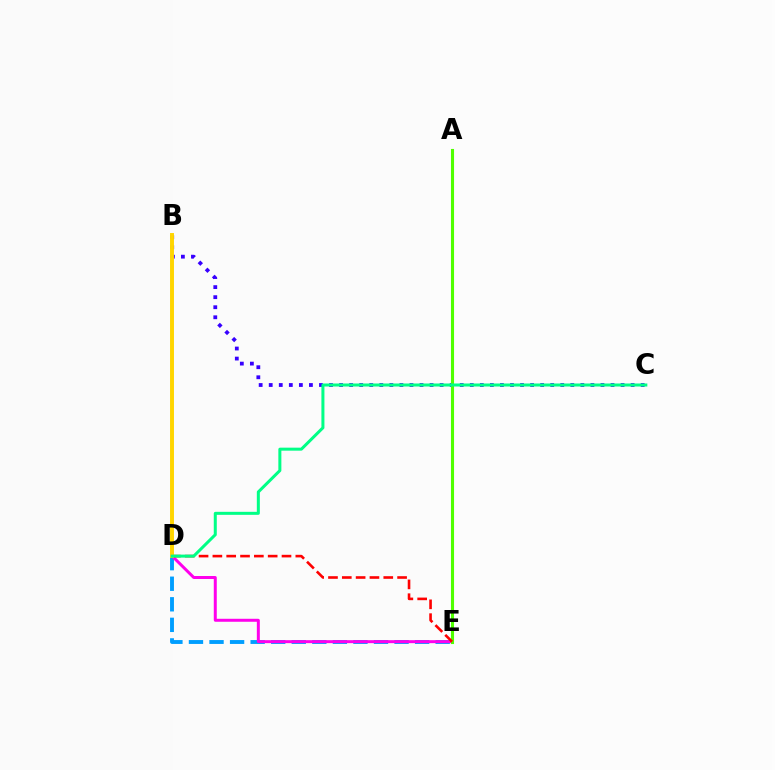{('B', 'C'): [{'color': '#3700ff', 'line_style': 'dotted', 'thickness': 2.73}], ('D', 'E'): [{'color': '#009eff', 'line_style': 'dashed', 'thickness': 2.79}, {'color': '#ff00ed', 'line_style': 'solid', 'thickness': 2.15}, {'color': '#ff0000', 'line_style': 'dashed', 'thickness': 1.88}], ('A', 'E'): [{'color': '#4fff00', 'line_style': 'solid', 'thickness': 2.23}], ('B', 'D'): [{'color': '#ffd500', 'line_style': 'solid', 'thickness': 2.83}], ('C', 'D'): [{'color': '#00ff86', 'line_style': 'solid', 'thickness': 2.17}]}